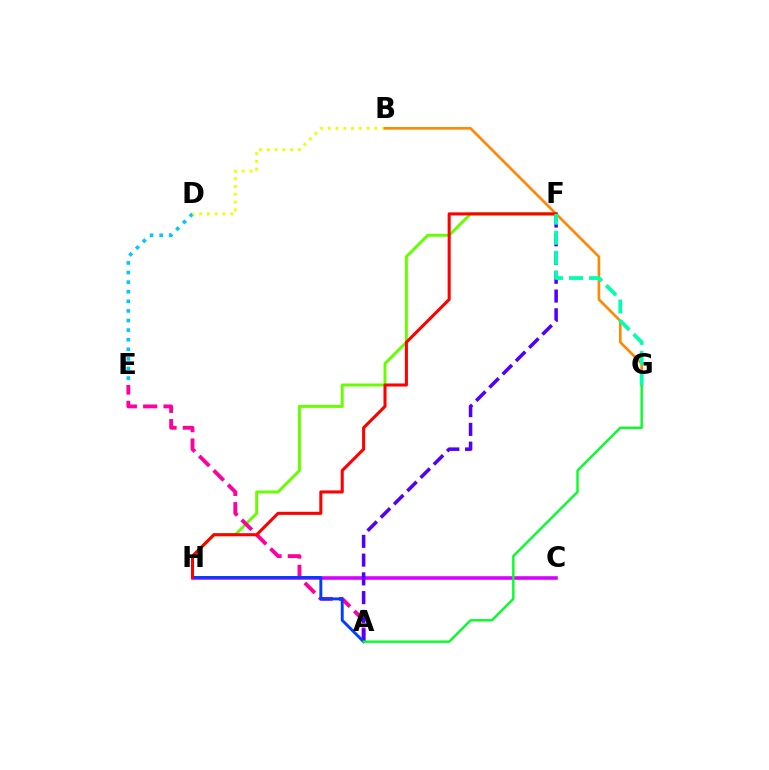{('D', 'E'): [{'color': '#00c7ff', 'line_style': 'dotted', 'thickness': 2.61}], ('F', 'H'): [{'color': '#66ff00', 'line_style': 'solid', 'thickness': 2.12}, {'color': '#ff0000', 'line_style': 'solid', 'thickness': 2.2}], ('A', 'E'): [{'color': '#ff00a0', 'line_style': 'dashed', 'thickness': 2.77}], ('C', 'H'): [{'color': '#d600ff', 'line_style': 'solid', 'thickness': 2.57}], ('B', 'D'): [{'color': '#eeff00', 'line_style': 'dotted', 'thickness': 2.11}], ('B', 'G'): [{'color': '#ff8800', 'line_style': 'solid', 'thickness': 1.9}], ('A', 'F'): [{'color': '#4f00ff', 'line_style': 'dashed', 'thickness': 2.55}], ('A', 'H'): [{'color': '#003fff', 'line_style': 'solid', 'thickness': 2.1}], ('A', 'G'): [{'color': '#00ff27', 'line_style': 'solid', 'thickness': 1.7}], ('F', 'G'): [{'color': '#00ffaf', 'line_style': 'dashed', 'thickness': 2.73}]}